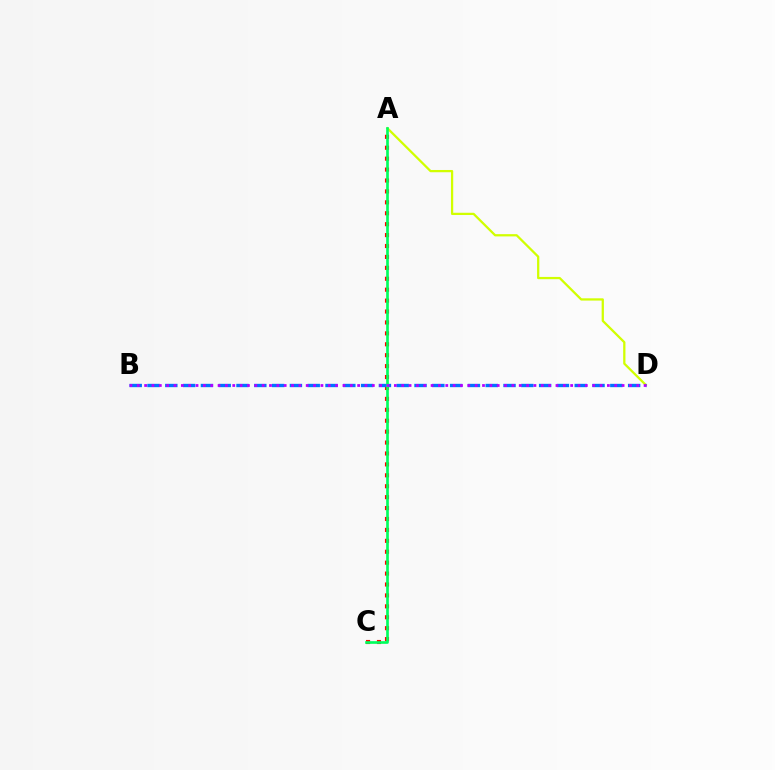{('A', 'D'): [{'color': '#d1ff00', 'line_style': 'solid', 'thickness': 1.63}], ('A', 'C'): [{'color': '#ff0000', 'line_style': 'dotted', 'thickness': 2.97}, {'color': '#00ff5c', 'line_style': 'solid', 'thickness': 1.91}], ('B', 'D'): [{'color': '#0074ff', 'line_style': 'dashed', 'thickness': 2.42}, {'color': '#b900ff', 'line_style': 'dotted', 'thickness': 2.0}]}